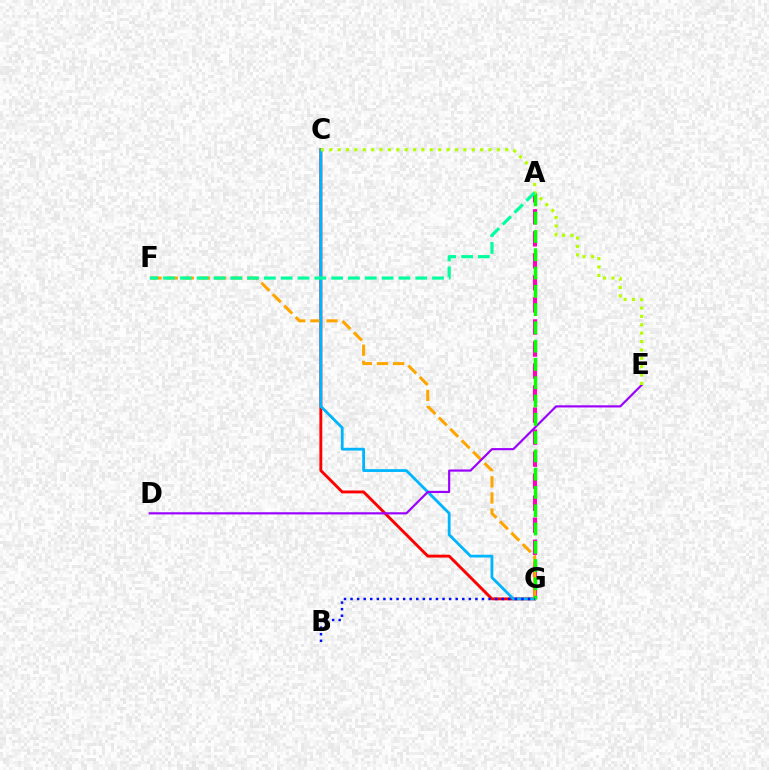{('C', 'G'): [{'color': '#ff0000', 'line_style': 'solid', 'thickness': 2.08}, {'color': '#00b5ff', 'line_style': 'solid', 'thickness': 2.0}], ('A', 'G'): [{'color': '#ff00bd', 'line_style': 'dashed', 'thickness': 2.99}, {'color': '#08ff00', 'line_style': 'dashed', 'thickness': 2.48}], ('F', 'G'): [{'color': '#ffa500', 'line_style': 'dashed', 'thickness': 2.19}], ('D', 'E'): [{'color': '#9b00ff', 'line_style': 'solid', 'thickness': 1.56}], ('C', 'E'): [{'color': '#b3ff00', 'line_style': 'dotted', 'thickness': 2.28}], ('A', 'F'): [{'color': '#00ff9d', 'line_style': 'dashed', 'thickness': 2.28}], ('B', 'G'): [{'color': '#0010ff', 'line_style': 'dotted', 'thickness': 1.79}]}